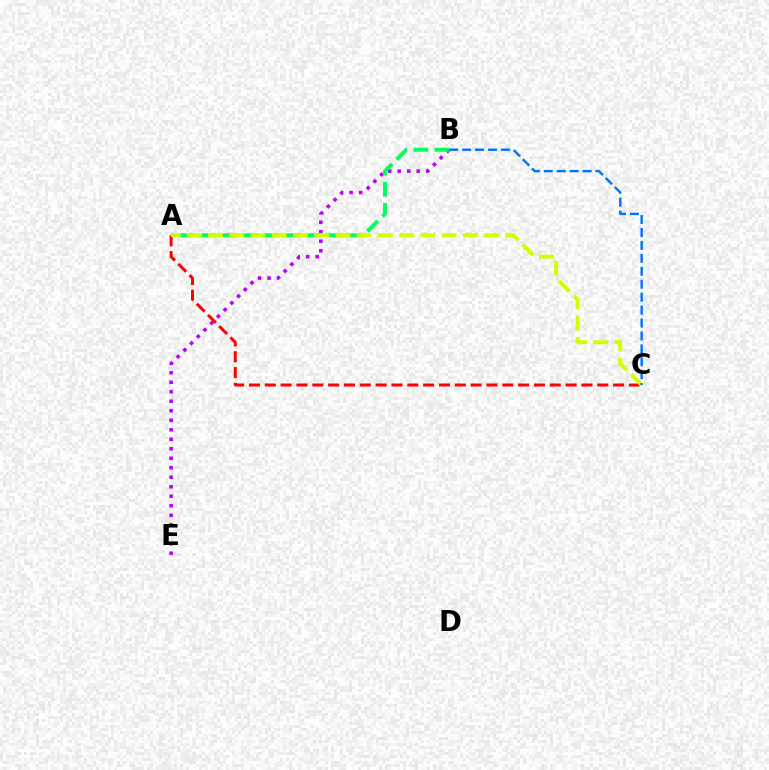{('B', 'E'): [{'color': '#b900ff', 'line_style': 'dotted', 'thickness': 2.58}], ('A', 'B'): [{'color': '#00ff5c', 'line_style': 'dashed', 'thickness': 2.85}], ('A', 'C'): [{'color': '#ff0000', 'line_style': 'dashed', 'thickness': 2.15}, {'color': '#d1ff00', 'line_style': 'dashed', 'thickness': 2.88}], ('B', 'C'): [{'color': '#0074ff', 'line_style': 'dashed', 'thickness': 1.76}]}